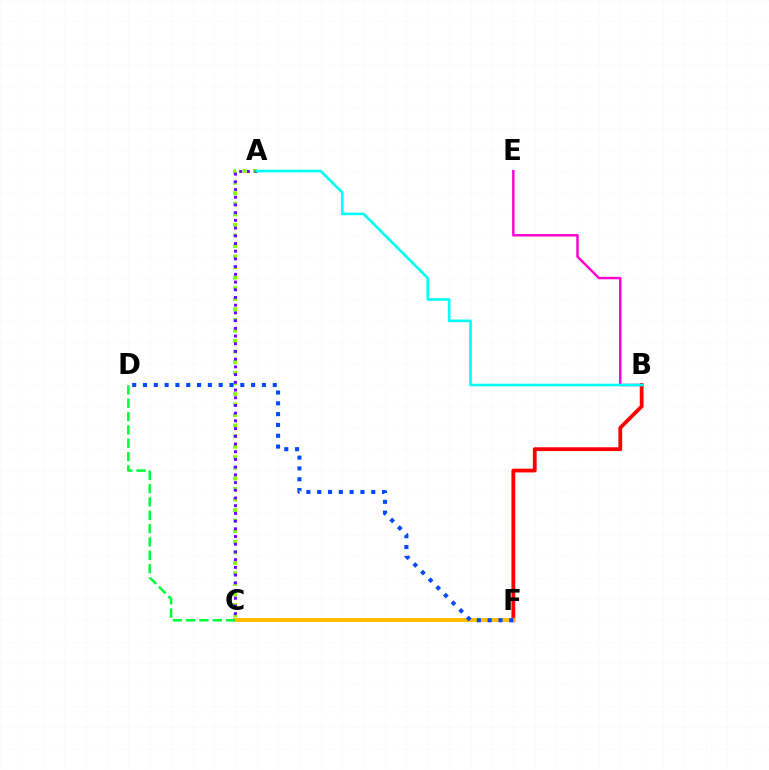{('A', 'C'): [{'color': '#84ff00', 'line_style': 'dotted', 'thickness': 2.87}, {'color': '#7200ff', 'line_style': 'dotted', 'thickness': 2.1}], ('B', 'E'): [{'color': '#ff00cf', 'line_style': 'solid', 'thickness': 1.76}], ('B', 'F'): [{'color': '#ff0000', 'line_style': 'solid', 'thickness': 2.73}], ('A', 'B'): [{'color': '#00fff6', 'line_style': 'solid', 'thickness': 1.89}], ('C', 'F'): [{'color': '#ffbd00', 'line_style': 'solid', 'thickness': 2.83}], ('C', 'D'): [{'color': '#00ff39', 'line_style': 'dashed', 'thickness': 1.81}], ('D', 'F'): [{'color': '#004bff', 'line_style': 'dotted', 'thickness': 2.94}]}